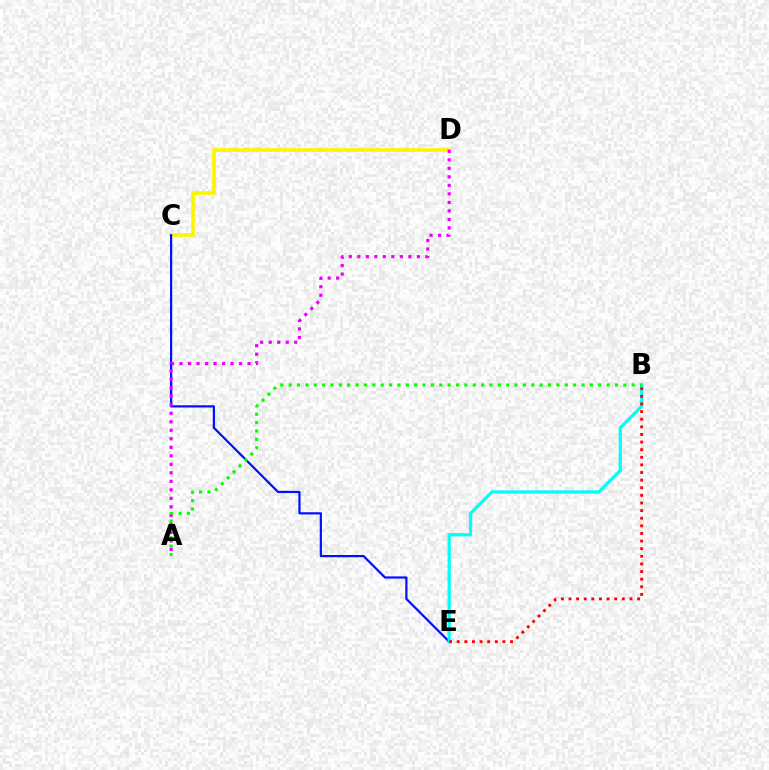{('C', 'D'): [{'color': '#fcf500', 'line_style': 'solid', 'thickness': 2.63}], ('C', 'E'): [{'color': '#0010ff', 'line_style': 'solid', 'thickness': 1.59}], ('A', 'D'): [{'color': '#ee00ff', 'line_style': 'dotted', 'thickness': 2.31}], ('B', 'E'): [{'color': '#00fff6', 'line_style': 'solid', 'thickness': 2.33}, {'color': '#ff0000', 'line_style': 'dotted', 'thickness': 2.07}], ('A', 'B'): [{'color': '#08ff00', 'line_style': 'dotted', 'thickness': 2.27}]}